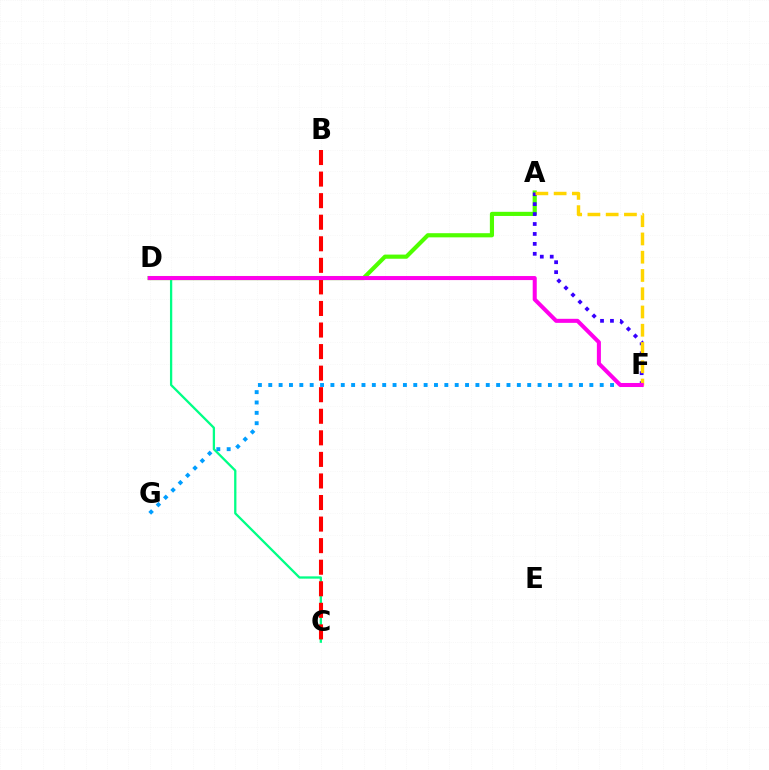{('C', 'D'): [{'color': '#00ff86', 'line_style': 'solid', 'thickness': 1.65}], ('A', 'D'): [{'color': '#4fff00', 'line_style': 'solid', 'thickness': 2.99}], ('A', 'F'): [{'color': '#3700ff', 'line_style': 'dotted', 'thickness': 2.7}, {'color': '#ffd500', 'line_style': 'dashed', 'thickness': 2.48}], ('B', 'C'): [{'color': '#ff0000', 'line_style': 'dashed', 'thickness': 2.93}], ('F', 'G'): [{'color': '#009eff', 'line_style': 'dotted', 'thickness': 2.81}], ('D', 'F'): [{'color': '#ff00ed', 'line_style': 'solid', 'thickness': 2.91}]}